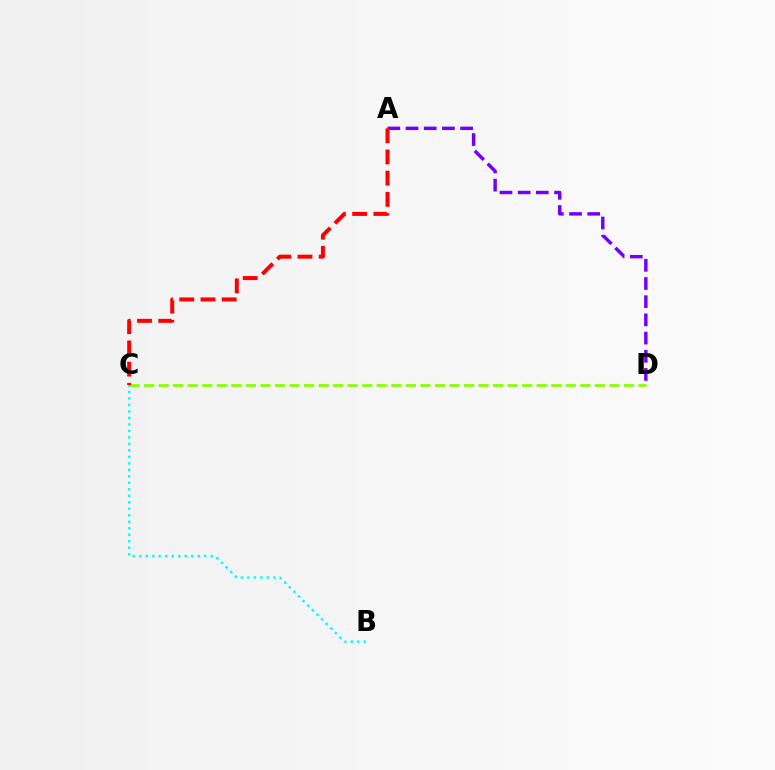{('C', 'D'): [{'color': '#84ff00', 'line_style': 'dashed', 'thickness': 1.98}], ('A', 'D'): [{'color': '#7200ff', 'line_style': 'dashed', 'thickness': 2.47}], ('B', 'C'): [{'color': '#00fff6', 'line_style': 'dotted', 'thickness': 1.76}], ('A', 'C'): [{'color': '#ff0000', 'line_style': 'dashed', 'thickness': 2.88}]}